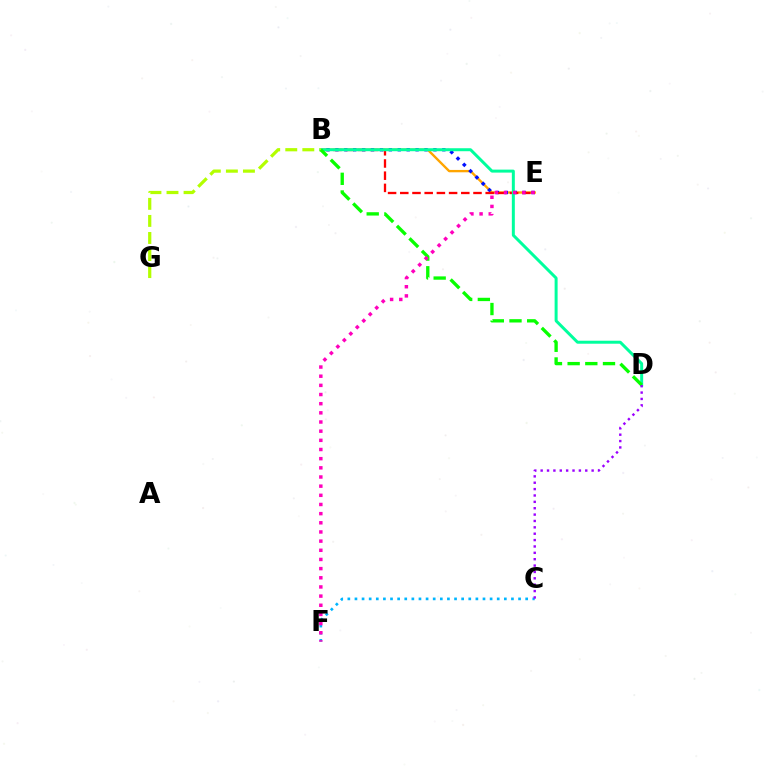{('B', 'E'): [{'color': '#ffa500', 'line_style': 'solid', 'thickness': 1.7}, {'color': '#0010ff', 'line_style': 'dotted', 'thickness': 2.42}, {'color': '#ff0000', 'line_style': 'dashed', 'thickness': 1.66}], ('B', 'D'): [{'color': '#00ff9d', 'line_style': 'solid', 'thickness': 2.15}, {'color': '#08ff00', 'line_style': 'dashed', 'thickness': 2.4}], ('B', 'G'): [{'color': '#b3ff00', 'line_style': 'dashed', 'thickness': 2.32}], ('C', 'F'): [{'color': '#00b5ff', 'line_style': 'dotted', 'thickness': 1.93}], ('E', 'F'): [{'color': '#ff00bd', 'line_style': 'dotted', 'thickness': 2.49}], ('C', 'D'): [{'color': '#9b00ff', 'line_style': 'dotted', 'thickness': 1.73}]}